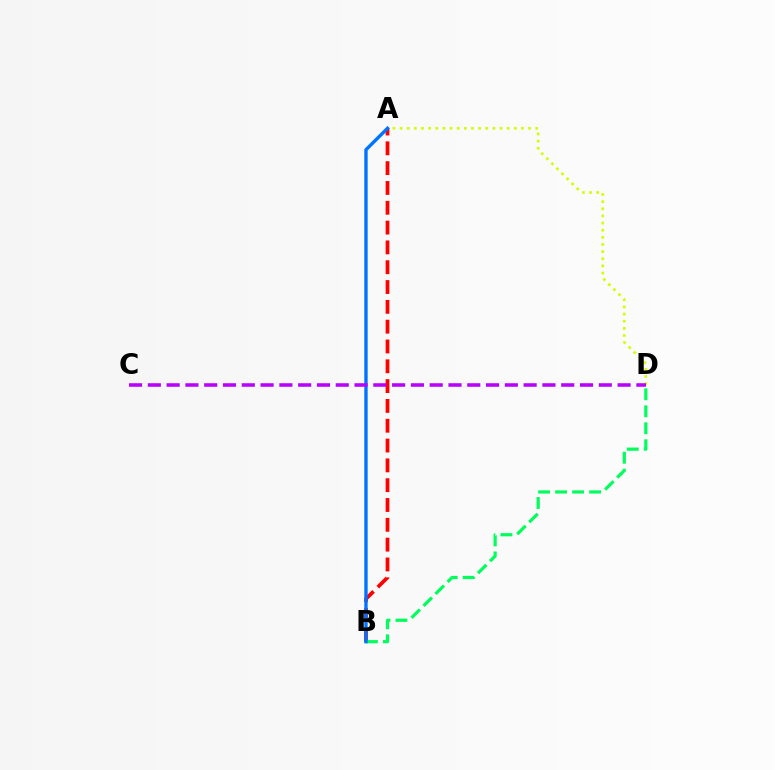{('A', 'D'): [{'color': '#d1ff00', 'line_style': 'dotted', 'thickness': 1.94}], ('A', 'B'): [{'color': '#ff0000', 'line_style': 'dashed', 'thickness': 2.69}, {'color': '#0074ff', 'line_style': 'solid', 'thickness': 2.43}], ('B', 'D'): [{'color': '#00ff5c', 'line_style': 'dashed', 'thickness': 2.31}], ('C', 'D'): [{'color': '#b900ff', 'line_style': 'dashed', 'thickness': 2.55}]}